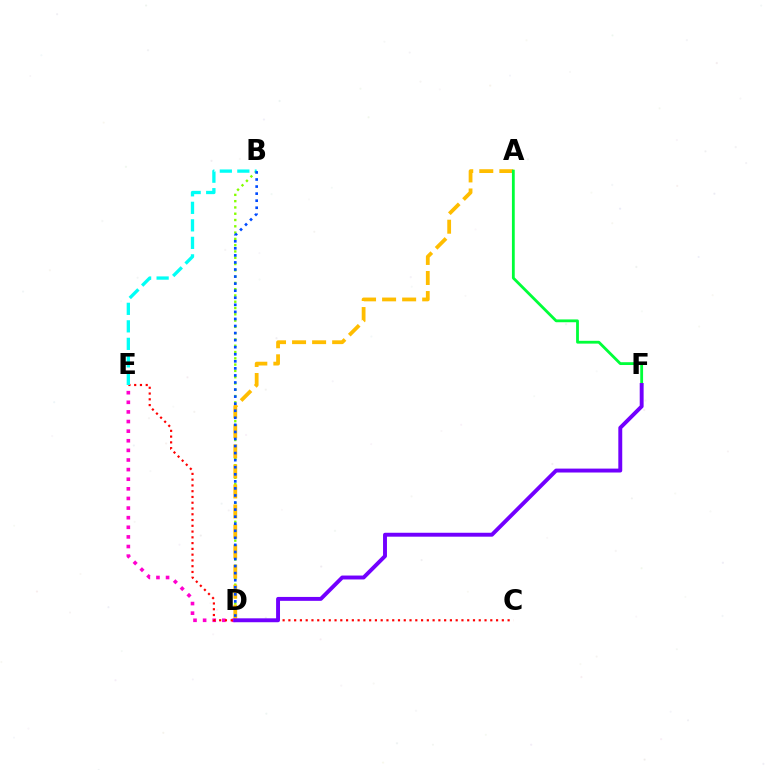{('B', 'D'): [{'color': '#84ff00', 'line_style': 'dotted', 'thickness': 1.71}, {'color': '#004bff', 'line_style': 'dotted', 'thickness': 1.92}], ('D', 'E'): [{'color': '#ff00cf', 'line_style': 'dotted', 'thickness': 2.61}], ('C', 'E'): [{'color': '#ff0000', 'line_style': 'dotted', 'thickness': 1.57}], ('A', 'D'): [{'color': '#ffbd00', 'line_style': 'dashed', 'thickness': 2.72}], ('B', 'E'): [{'color': '#00fff6', 'line_style': 'dashed', 'thickness': 2.38}], ('A', 'F'): [{'color': '#00ff39', 'line_style': 'solid', 'thickness': 2.02}], ('D', 'F'): [{'color': '#7200ff', 'line_style': 'solid', 'thickness': 2.82}]}